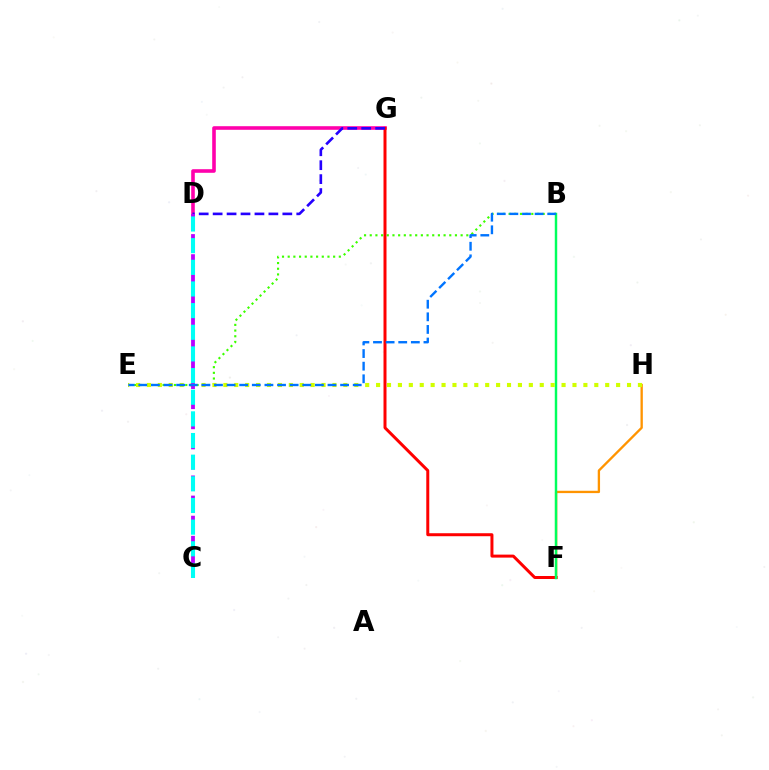{('F', 'H'): [{'color': '#ff9400', 'line_style': 'solid', 'thickness': 1.68}], ('D', 'G'): [{'color': '#ff00ac', 'line_style': 'solid', 'thickness': 2.59}, {'color': '#2500ff', 'line_style': 'dashed', 'thickness': 1.89}], ('F', 'G'): [{'color': '#ff0000', 'line_style': 'solid', 'thickness': 2.16}], ('B', 'E'): [{'color': '#3dff00', 'line_style': 'dotted', 'thickness': 1.54}, {'color': '#0074ff', 'line_style': 'dashed', 'thickness': 1.71}], ('B', 'F'): [{'color': '#00ff5c', 'line_style': 'solid', 'thickness': 1.76}], ('E', 'H'): [{'color': '#d1ff00', 'line_style': 'dotted', 'thickness': 2.96}], ('C', 'D'): [{'color': '#b900ff', 'line_style': 'dashed', 'thickness': 2.73}, {'color': '#00fff6', 'line_style': 'dashed', 'thickness': 2.94}]}